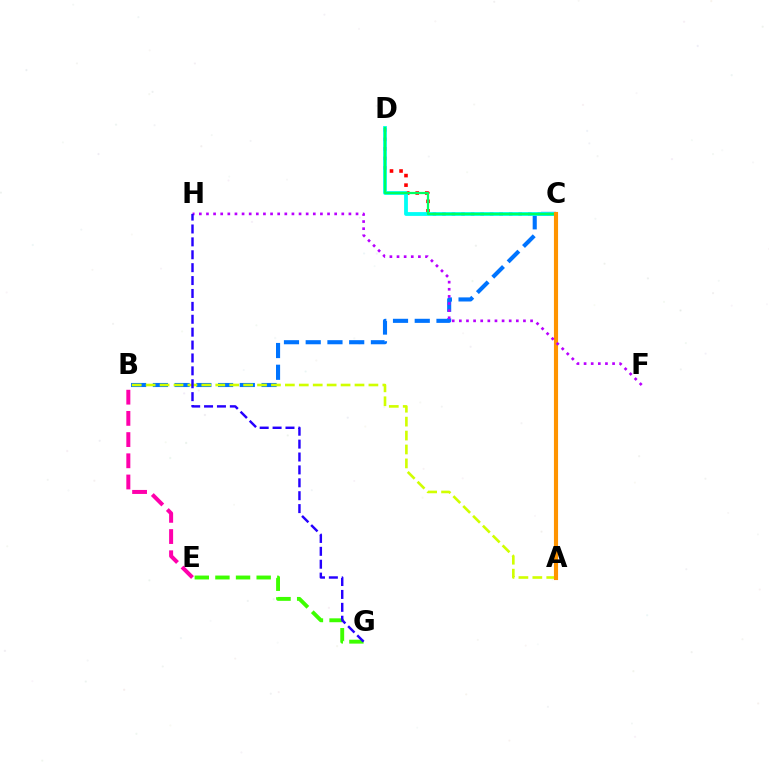{('B', 'E'): [{'color': '#ff00ac', 'line_style': 'dashed', 'thickness': 2.88}], ('B', 'C'): [{'color': '#0074ff', 'line_style': 'dashed', 'thickness': 2.95}], ('E', 'G'): [{'color': '#3dff00', 'line_style': 'dashed', 'thickness': 2.8}], ('C', 'D'): [{'color': '#ff0000', 'line_style': 'dotted', 'thickness': 2.59}, {'color': '#00fff6', 'line_style': 'solid', 'thickness': 2.74}, {'color': '#00ff5c', 'line_style': 'solid', 'thickness': 1.61}], ('A', 'B'): [{'color': '#d1ff00', 'line_style': 'dashed', 'thickness': 1.89}], ('A', 'C'): [{'color': '#ff9400', 'line_style': 'solid', 'thickness': 2.97}], ('F', 'H'): [{'color': '#b900ff', 'line_style': 'dotted', 'thickness': 1.94}], ('G', 'H'): [{'color': '#2500ff', 'line_style': 'dashed', 'thickness': 1.75}]}